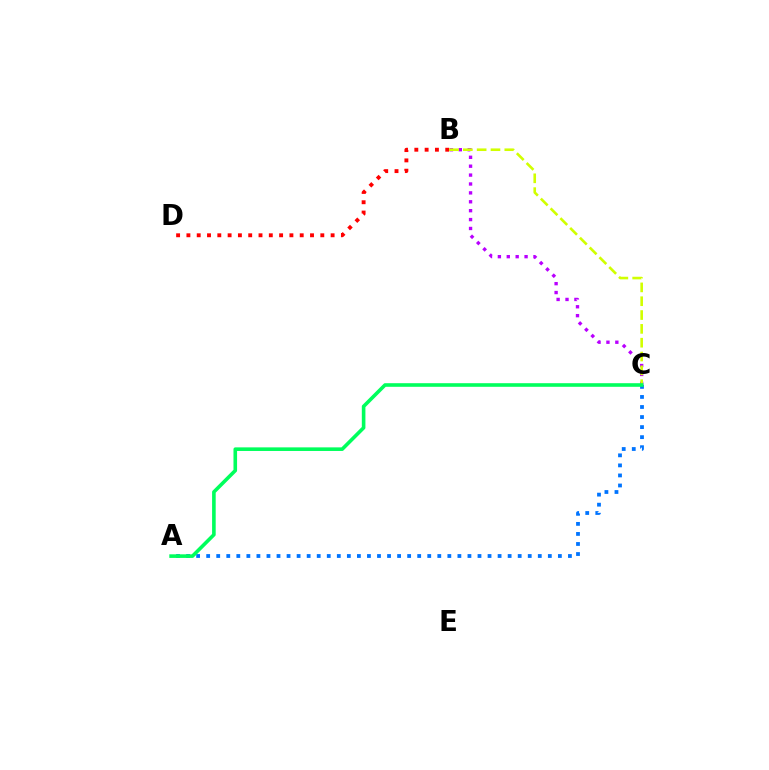{('A', 'C'): [{'color': '#0074ff', 'line_style': 'dotted', 'thickness': 2.73}, {'color': '#00ff5c', 'line_style': 'solid', 'thickness': 2.59}], ('B', 'D'): [{'color': '#ff0000', 'line_style': 'dotted', 'thickness': 2.8}], ('B', 'C'): [{'color': '#b900ff', 'line_style': 'dotted', 'thickness': 2.42}, {'color': '#d1ff00', 'line_style': 'dashed', 'thickness': 1.88}]}